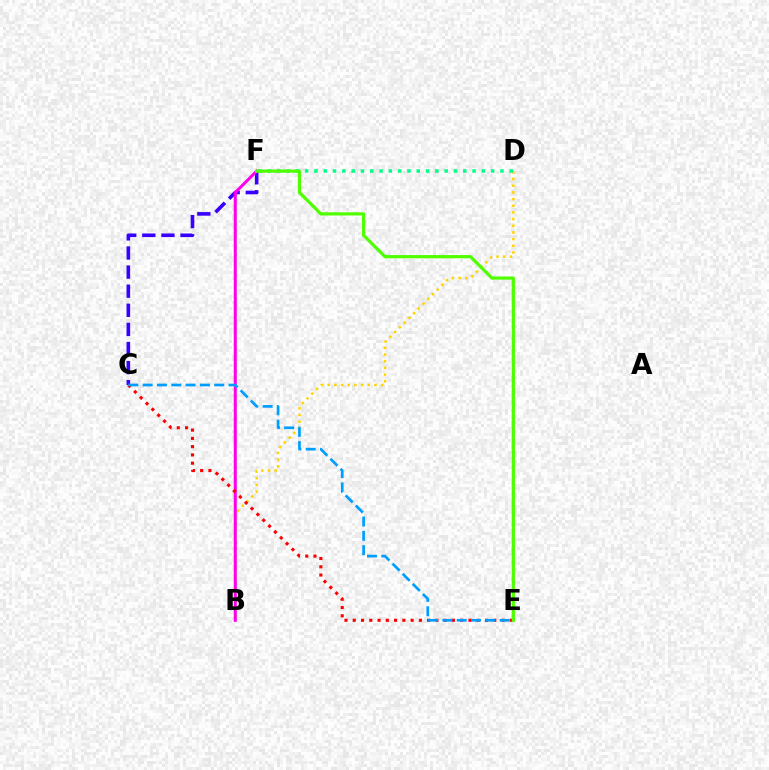{('C', 'F'): [{'color': '#3700ff', 'line_style': 'dashed', 'thickness': 2.59}], ('B', 'D'): [{'color': '#ffd500', 'line_style': 'dotted', 'thickness': 1.81}], ('B', 'F'): [{'color': '#ff00ed', 'line_style': 'solid', 'thickness': 2.19}], ('D', 'F'): [{'color': '#00ff86', 'line_style': 'dotted', 'thickness': 2.53}], ('C', 'E'): [{'color': '#ff0000', 'line_style': 'dotted', 'thickness': 2.25}, {'color': '#009eff', 'line_style': 'dashed', 'thickness': 1.94}], ('E', 'F'): [{'color': '#4fff00', 'line_style': 'solid', 'thickness': 2.3}]}